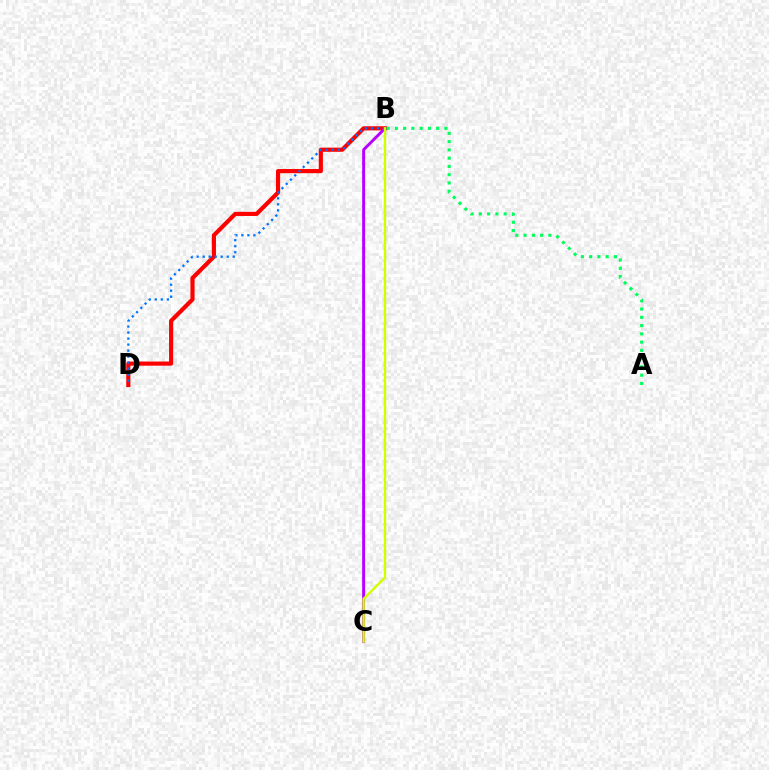{('B', 'D'): [{'color': '#ff0000', 'line_style': 'solid', 'thickness': 2.99}, {'color': '#0074ff', 'line_style': 'dotted', 'thickness': 1.63}], ('B', 'C'): [{'color': '#b900ff', 'line_style': 'solid', 'thickness': 2.1}, {'color': '#d1ff00', 'line_style': 'solid', 'thickness': 1.73}], ('A', 'B'): [{'color': '#00ff5c', 'line_style': 'dotted', 'thickness': 2.25}]}